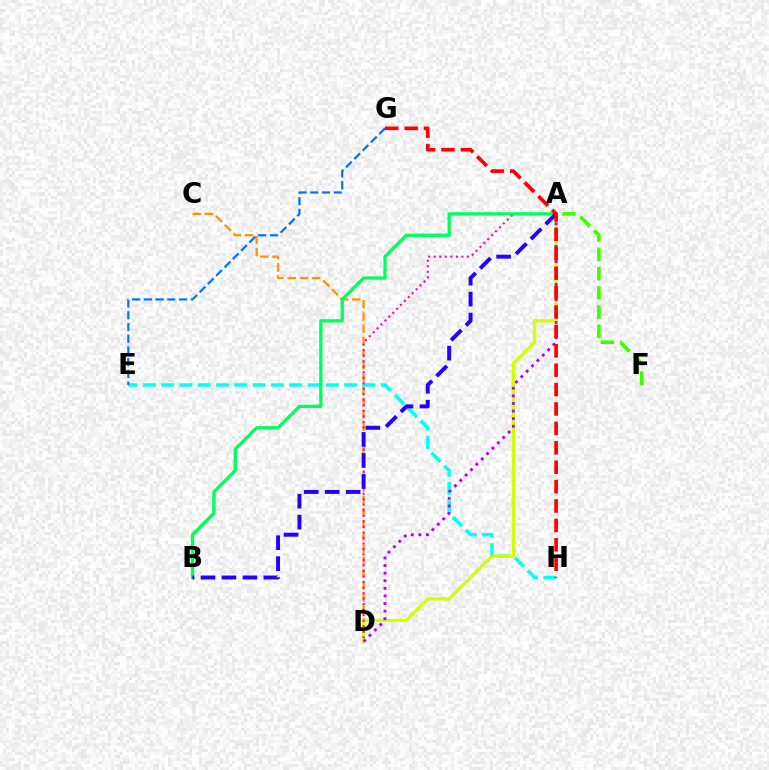{('C', 'D'): [{'color': '#ff9400', 'line_style': 'dashed', 'thickness': 1.66}], ('E', 'H'): [{'color': '#00fff6', 'line_style': 'dashed', 'thickness': 2.48}], ('A', 'D'): [{'color': '#d1ff00', 'line_style': 'solid', 'thickness': 2.3}, {'color': '#ff00ac', 'line_style': 'dotted', 'thickness': 1.5}, {'color': '#b900ff', 'line_style': 'dotted', 'thickness': 2.06}], ('A', 'F'): [{'color': '#3dff00', 'line_style': 'dashed', 'thickness': 2.62}], ('A', 'B'): [{'color': '#00ff5c', 'line_style': 'solid', 'thickness': 2.36}, {'color': '#2500ff', 'line_style': 'dashed', 'thickness': 2.85}], ('E', 'G'): [{'color': '#0074ff', 'line_style': 'dashed', 'thickness': 1.6}], ('G', 'H'): [{'color': '#ff0000', 'line_style': 'dashed', 'thickness': 2.64}]}